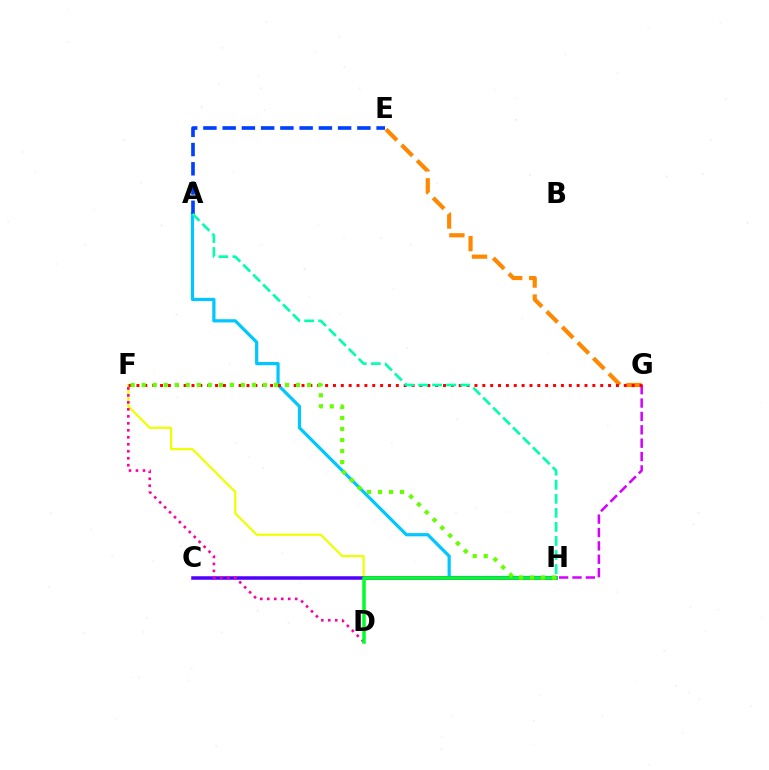{('A', 'H'): [{'color': '#00c7ff', 'line_style': 'solid', 'thickness': 2.31}, {'color': '#00ffaf', 'line_style': 'dashed', 'thickness': 1.91}], ('F', 'H'): [{'color': '#eeff00', 'line_style': 'solid', 'thickness': 1.59}, {'color': '#66ff00', 'line_style': 'dotted', 'thickness': 3.0}], ('G', 'H'): [{'color': '#d600ff', 'line_style': 'dashed', 'thickness': 1.82}], ('C', 'H'): [{'color': '#4f00ff', 'line_style': 'solid', 'thickness': 2.52}], ('E', 'G'): [{'color': '#ff8800', 'line_style': 'dashed', 'thickness': 2.99}], ('D', 'F'): [{'color': '#ff00a0', 'line_style': 'dotted', 'thickness': 1.9}], ('F', 'G'): [{'color': '#ff0000', 'line_style': 'dotted', 'thickness': 2.14}], ('D', 'H'): [{'color': '#00ff27', 'line_style': 'solid', 'thickness': 2.52}], ('A', 'E'): [{'color': '#003fff', 'line_style': 'dashed', 'thickness': 2.61}]}